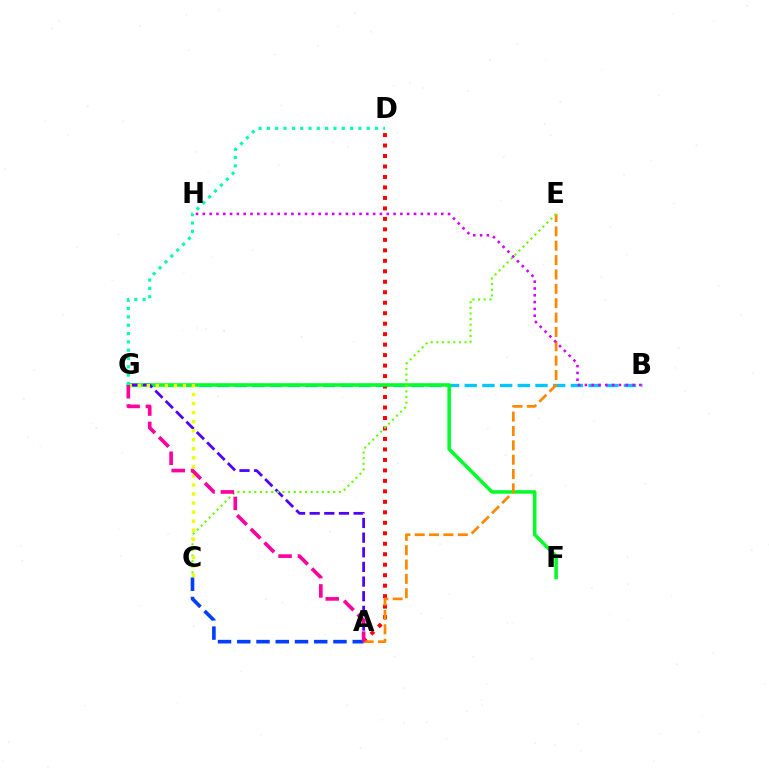{('B', 'G'): [{'color': '#00c7ff', 'line_style': 'dashed', 'thickness': 2.4}], ('A', 'D'): [{'color': '#ff0000', 'line_style': 'dotted', 'thickness': 2.85}], ('F', 'G'): [{'color': '#00ff27', 'line_style': 'solid', 'thickness': 2.54}], ('A', 'G'): [{'color': '#4f00ff', 'line_style': 'dashed', 'thickness': 1.99}, {'color': '#ff00a0', 'line_style': 'dashed', 'thickness': 2.63}], ('A', 'E'): [{'color': '#ff8800', 'line_style': 'dashed', 'thickness': 1.95}], ('C', 'E'): [{'color': '#66ff00', 'line_style': 'dotted', 'thickness': 1.53}], ('A', 'C'): [{'color': '#003fff', 'line_style': 'dashed', 'thickness': 2.61}], ('C', 'G'): [{'color': '#eeff00', 'line_style': 'dotted', 'thickness': 2.46}], ('D', 'G'): [{'color': '#00ffaf', 'line_style': 'dotted', 'thickness': 2.26}], ('B', 'H'): [{'color': '#d600ff', 'line_style': 'dotted', 'thickness': 1.85}]}